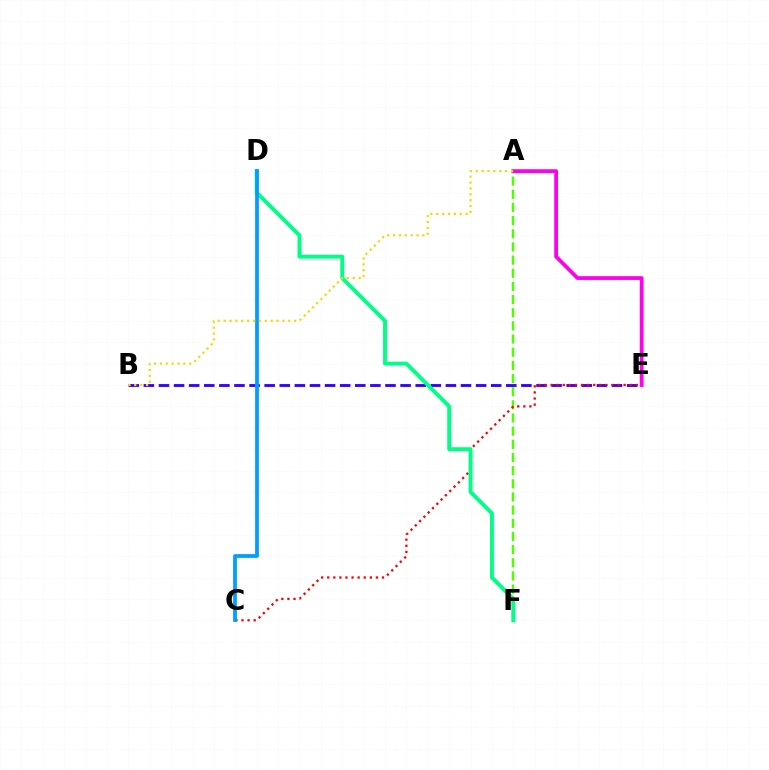{('B', 'E'): [{'color': '#3700ff', 'line_style': 'dashed', 'thickness': 2.05}], ('A', 'F'): [{'color': '#4fff00', 'line_style': 'dashed', 'thickness': 1.79}], ('C', 'E'): [{'color': '#ff0000', 'line_style': 'dotted', 'thickness': 1.65}], ('A', 'E'): [{'color': '#ff00ed', 'line_style': 'solid', 'thickness': 2.72}], ('D', 'F'): [{'color': '#00ff86', 'line_style': 'solid', 'thickness': 2.81}], ('C', 'D'): [{'color': '#009eff', 'line_style': 'solid', 'thickness': 2.71}], ('A', 'B'): [{'color': '#ffd500', 'line_style': 'dotted', 'thickness': 1.6}]}